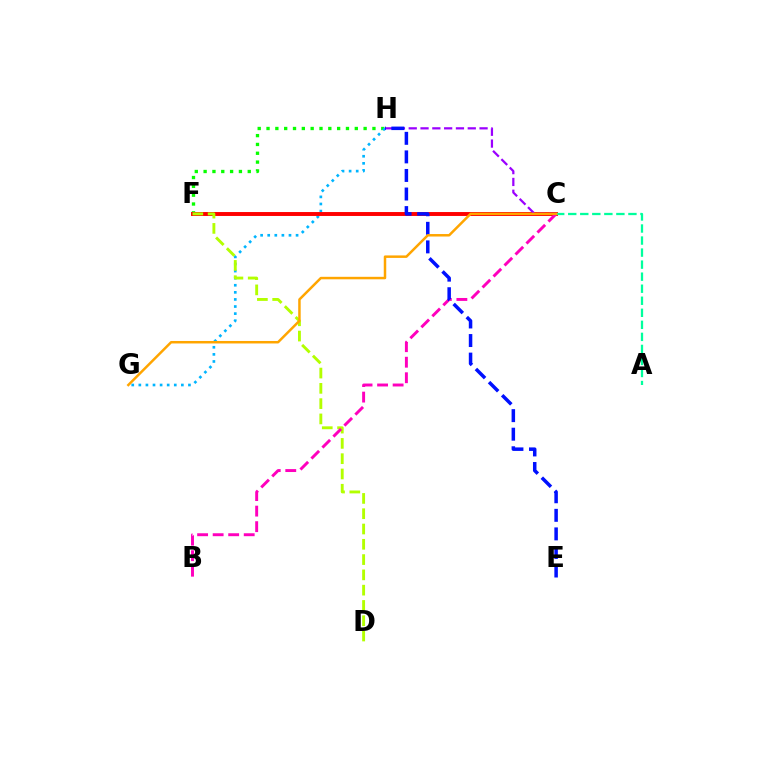{('F', 'H'): [{'color': '#08ff00', 'line_style': 'dotted', 'thickness': 2.4}], ('G', 'H'): [{'color': '#00b5ff', 'line_style': 'dotted', 'thickness': 1.93}], ('C', 'F'): [{'color': '#ff0000', 'line_style': 'solid', 'thickness': 2.82}], ('D', 'F'): [{'color': '#b3ff00', 'line_style': 'dashed', 'thickness': 2.08}], ('A', 'C'): [{'color': '#00ff9d', 'line_style': 'dashed', 'thickness': 1.64}], ('B', 'C'): [{'color': '#ff00bd', 'line_style': 'dashed', 'thickness': 2.11}], ('C', 'H'): [{'color': '#9b00ff', 'line_style': 'dashed', 'thickness': 1.6}], ('E', 'H'): [{'color': '#0010ff', 'line_style': 'dashed', 'thickness': 2.52}], ('C', 'G'): [{'color': '#ffa500', 'line_style': 'solid', 'thickness': 1.79}]}